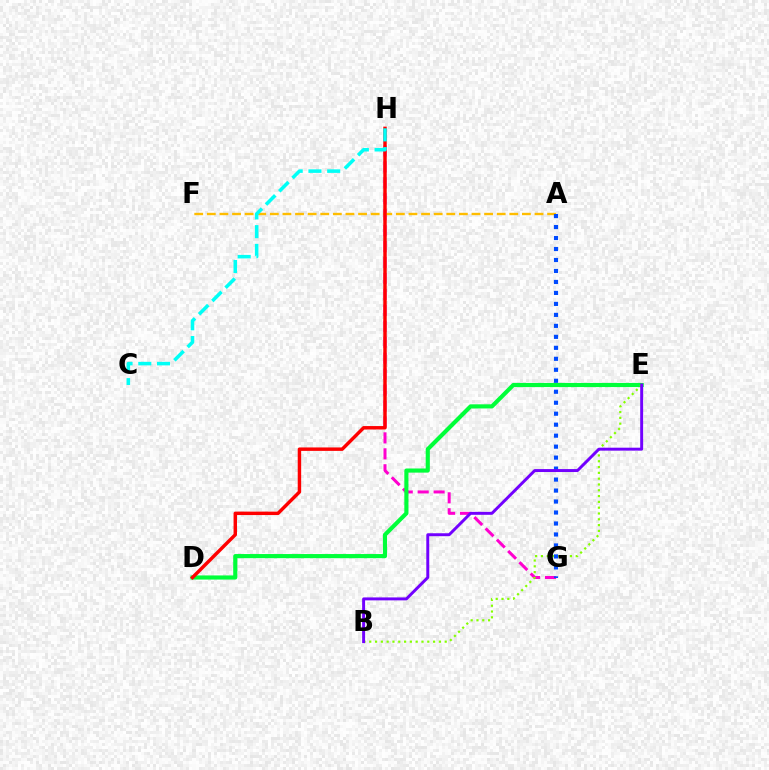{('G', 'H'): [{'color': '#ff00cf', 'line_style': 'dashed', 'thickness': 2.17}], ('D', 'E'): [{'color': '#00ff39', 'line_style': 'solid', 'thickness': 2.98}], ('A', 'F'): [{'color': '#ffbd00', 'line_style': 'dashed', 'thickness': 1.71}], ('D', 'H'): [{'color': '#ff0000', 'line_style': 'solid', 'thickness': 2.48}], ('C', 'H'): [{'color': '#00fff6', 'line_style': 'dashed', 'thickness': 2.55}], ('B', 'E'): [{'color': '#84ff00', 'line_style': 'dotted', 'thickness': 1.58}, {'color': '#7200ff', 'line_style': 'solid', 'thickness': 2.12}], ('A', 'G'): [{'color': '#004bff', 'line_style': 'dotted', 'thickness': 2.98}]}